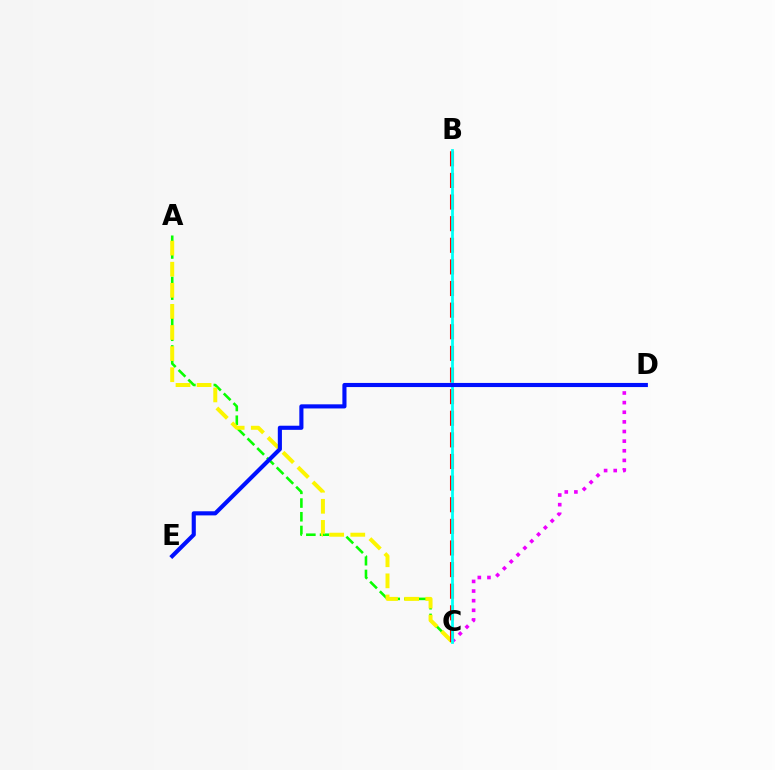{('A', 'C'): [{'color': '#08ff00', 'line_style': 'dashed', 'thickness': 1.86}, {'color': '#fcf500', 'line_style': 'dashed', 'thickness': 2.87}], ('B', 'C'): [{'color': '#ff0000', 'line_style': 'dashed', 'thickness': 2.94}, {'color': '#00fff6', 'line_style': 'solid', 'thickness': 2.0}], ('C', 'D'): [{'color': '#ee00ff', 'line_style': 'dotted', 'thickness': 2.62}], ('D', 'E'): [{'color': '#0010ff', 'line_style': 'solid', 'thickness': 2.97}]}